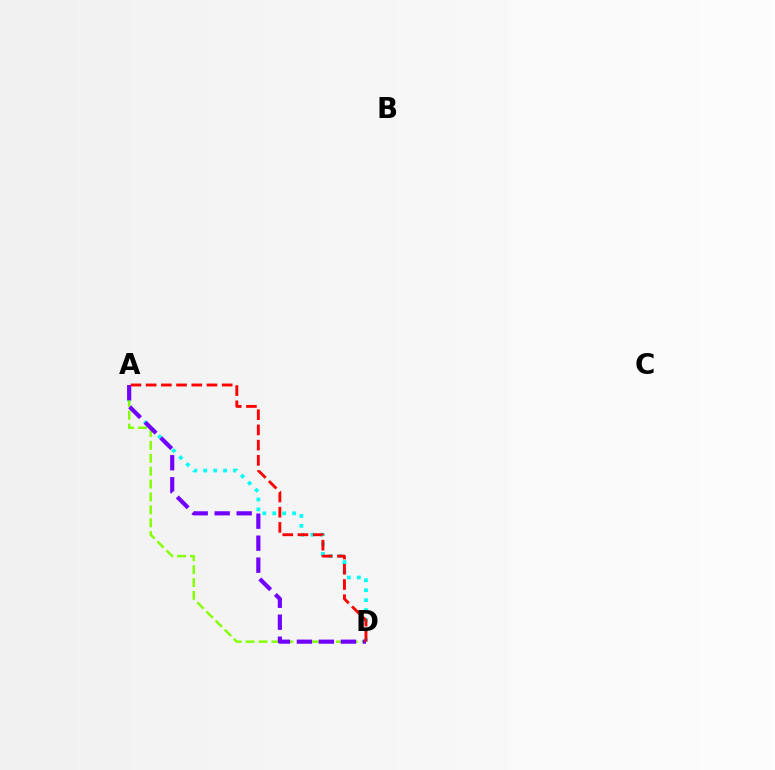{('A', 'D'): [{'color': '#00fff6', 'line_style': 'dotted', 'thickness': 2.69}, {'color': '#84ff00', 'line_style': 'dashed', 'thickness': 1.75}, {'color': '#7200ff', 'line_style': 'dashed', 'thickness': 2.99}, {'color': '#ff0000', 'line_style': 'dashed', 'thickness': 2.07}]}